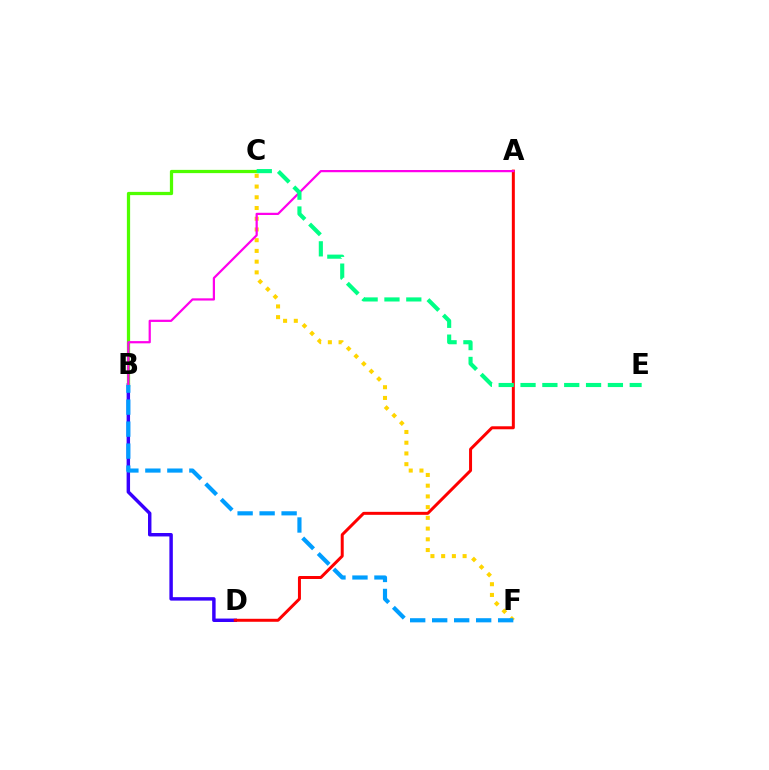{('B', 'D'): [{'color': '#3700ff', 'line_style': 'solid', 'thickness': 2.48}], ('A', 'D'): [{'color': '#ff0000', 'line_style': 'solid', 'thickness': 2.15}], ('B', 'C'): [{'color': '#4fff00', 'line_style': 'solid', 'thickness': 2.33}], ('C', 'F'): [{'color': '#ffd500', 'line_style': 'dotted', 'thickness': 2.91}], ('A', 'B'): [{'color': '#ff00ed', 'line_style': 'solid', 'thickness': 1.6}], ('C', 'E'): [{'color': '#00ff86', 'line_style': 'dashed', 'thickness': 2.97}], ('B', 'F'): [{'color': '#009eff', 'line_style': 'dashed', 'thickness': 2.99}]}